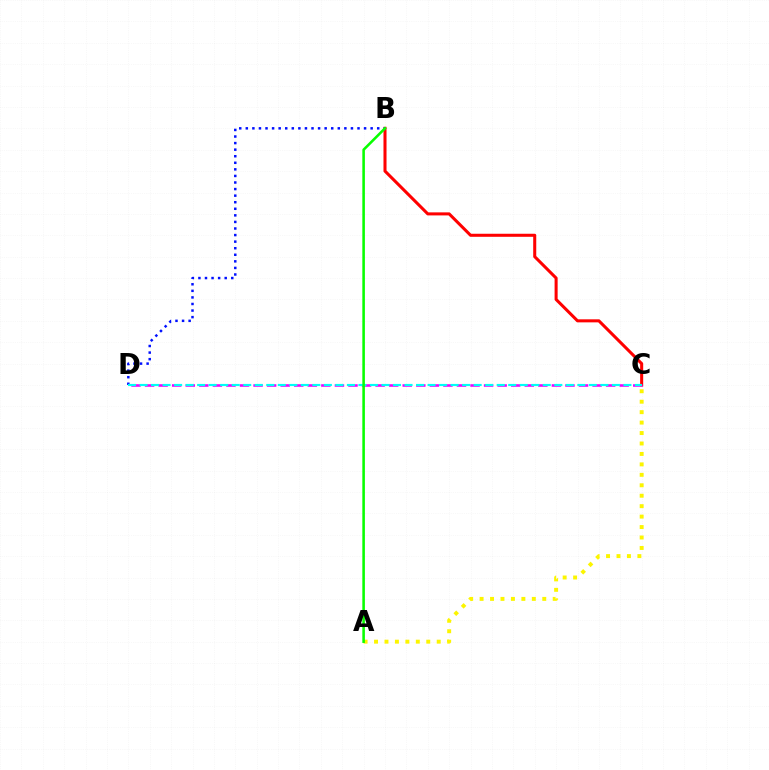{('B', 'C'): [{'color': '#ff0000', 'line_style': 'solid', 'thickness': 2.19}], ('B', 'D'): [{'color': '#0010ff', 'line_style': 'dotted', 'thickness': 1.79}], ('C', 'D'): [{'color': '#ee00ff', 'line_style': 'dashed', 'thickness': 1.84}, {'color': '#00fff6', 'line_style': 'dashed', 'thickness': 1.57}], ('A', 'C'): [{'color': '#fcf500', 'line_style': 'dotted', 'thickness': 2.84}], ('A', 'B'): [{'color': '#08ff00', 'line_style': 'solid', 'thickness': 1.85}]}